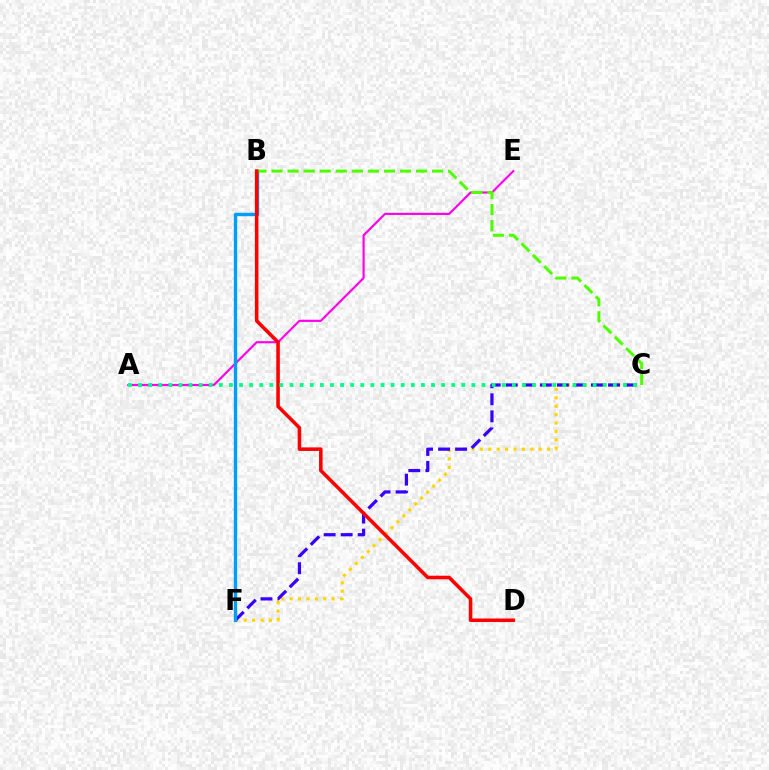{('C', 'F'): [{'color': '#ffd500', 'line_style': 'dotted', 'thickness': 2.28}, {'color': '#3700ff', 'line_style': 'dashed', 'thickness': 2.32}], ('A', 'E'): [{'color': '#ff00ed', 'line_style': 'solid', 'thickness': 1.56}], ('B', 'F'): [{'color': '#009eff', 'line_style': 'solid', 'thickness': 2.43}], ('B', 'C'): [{'color': '#4fff00', 'line_style': 'dashed', 'thickness': 2.18}], ('B', 'D'): [{'color': '#ff0000', 'line_style': 'solid', 'thickness': 2.56}], ('A', 'C'): [{'color': '#00ff86', 'line_style': 'dotted', 'thickness': 2.74}]}